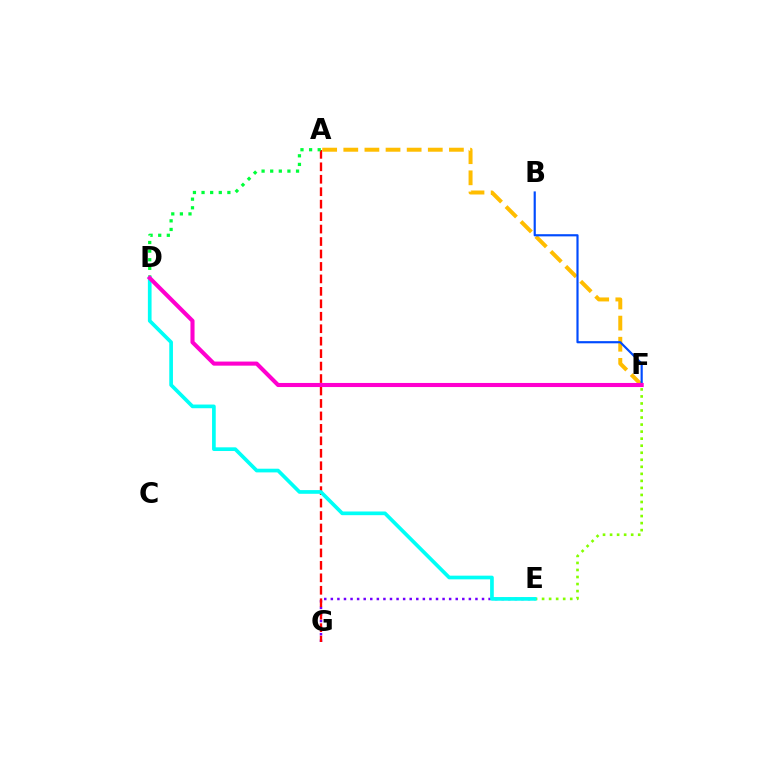{('E', 'F'): [{'color': '#84ff00', 'line_style': 'dotted', 'thickness': 1.91}], ('E', 'G'): [{'color': '#7200ff', 'line_style': 'dotted', 'thickness': 1.79}], ('A', 'G'): [{'color': '#ff0000', 'line_style': 'dashed', 'thickness': 1.69}], ('A', 'D'): [{'color': '#00ff39', 'line_style': 'dotted', 'thickness': 2.34}], ('A', 'F'): [{'color': '#ffbd00', 'line_style': 'dashed', 'thickness': 2.87}], ('D', 'E'): [{'color': '#00fff6', 'line_style': 'solid', 'thickness': 2.65}], ('B', 'F'): [{'color': '#004bff', 'line_style': 'solid', 'thickness': 1.56}], ('D', 'F'): [{'color': '#ff00cf', 'line_style': 'solid', 'thickness': 2.94}]}